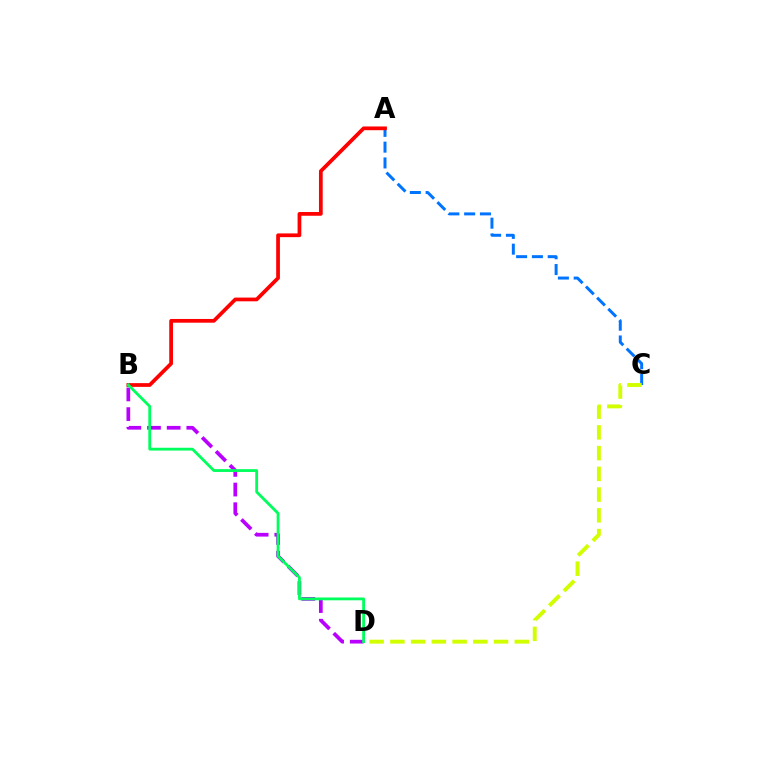{('B', 'D'): [{'color': '#b900ff', 'line_style': 'dashed', 'thickness': 2.67}, {'color': '#00ff5c', 'line_style': 'solid', 'thickness': 2.02}], ('A', 'C'): [{'color': '#0074ff', 'line_style': 'dashed', 'thickness': 2.15}], ('C', 'D'): [{'color': '#d1ff00', 'line_style': 'dashed', 'thickness': 2.82}], ('A', 'B'): [{'color': '#ff0000', 'line_style': 'solid', 'thickness': 2.69}]}